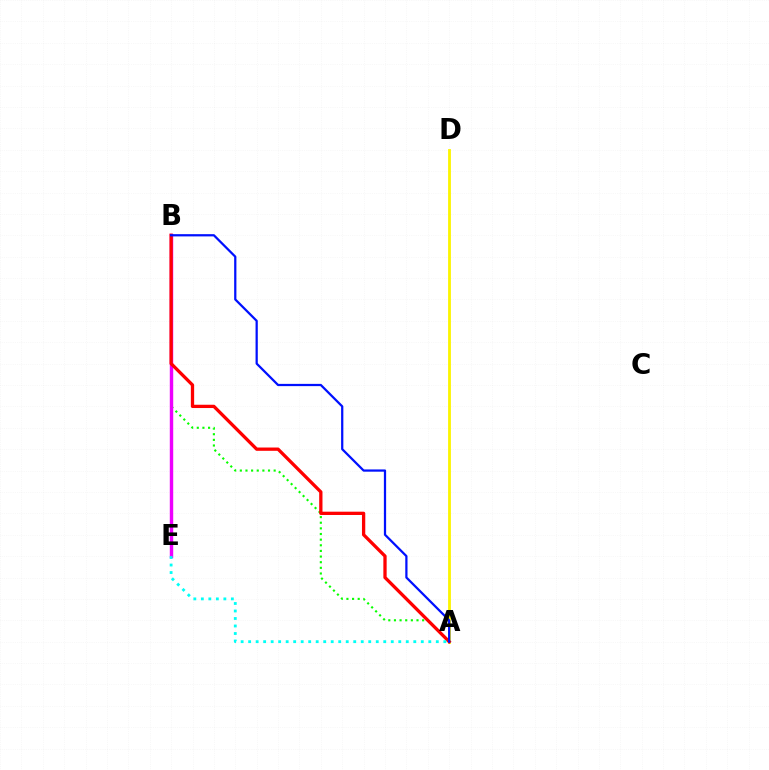{('A', 'D'): [{'color': '#fcf500', 'line_style': 'solid', 'thickness': 2.02}], ('A', 'B'): [{'color': '#08ff00', 'line_style': 'dotted', 'thickness': 1.53}, {'color': '#ff0000', 'line_style': 'solid', 'thickness': 2.37}, {'color': '#0010ff', 'line_style': 'solid', 'thickness': 1.61}], ('B', 'E'): [{'color': '#ee00ff', 'line_style': 'solid', 'thickness': 2.46}], ('A', 'E'): [{'color': '#00fff6', 'line_style': 'dotted', 'thickness': 2.04}]}